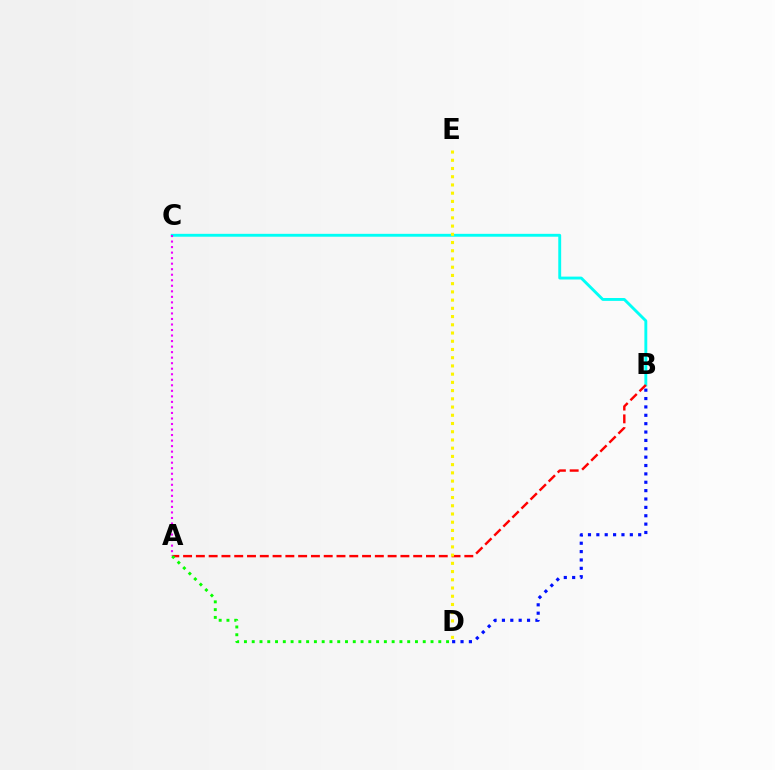{('B', 'C'): [{'color': '#00fff6', 'line_style': 'solid', 'thickness': 2.08}], ('A', 'B'): [{'color': '#ff0000', 'line_style': 'dashed', 'thickness': 1.74}], ('A', 'D'): [{'color': '#08ff00', 'line_style': 'dotted', 'thickness': 2.11}], ('D', 'E'): [{'color': '#fcf500', 'line_style': 'dotted', 'thickness': 2.23}], ('A', 'C'): [{'color': '#ee00ff', 'line_style': 'dotted', 'thickness': 1.5}], ('B', 'D'): [{'color': '#0010ff', 'line_style': 'dotted', 'thickness': 2.27}]}